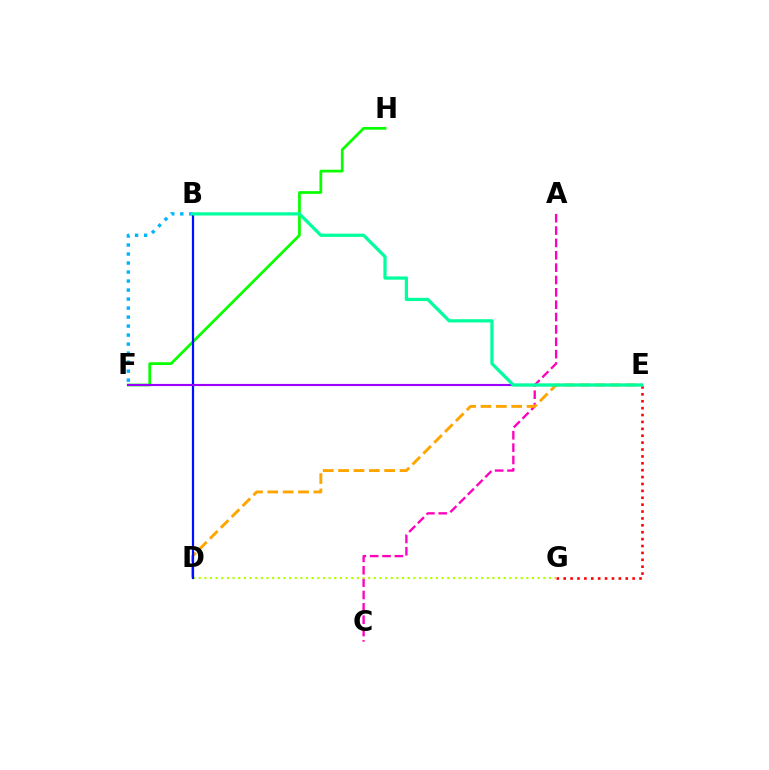{('B', 'F'): [{'color': '#00b5ff', 'line_style': 'dotted', 'thickness': 2.45}], ('F', 'H'): [{'color': '#08ff00', 'line_style': 'solid', 'thickness': 1.98}], ('A', 'C'): [{'color': '#ff00bd', 'line_style': 'dashed', 'thickness': 1.68}], ('D', 'G'): [{'color': '#b3ff00', 'line_style': 'dotted', 'thickness': 1.53}], ('E', 'G'): [{'color': '#ff0000', 'line_style': 'dotted', 'thickness': 1.87}], ('D', 'E'): [{'color': '#ffa500', 'line_style': 'dashed', 'thickness': 2.09}], ('B', 'D'): [{'color': '#0010ff', 'line_style': 'solid', 'thickness': 1.59}], ('E', 'F'): [{'color': '#9b00ff', 'line_style': 'solid', 'thickness': 1.54}], ('B', 'E'): [{'color': '#00ff9d', 'line_style': 'solid', 'thickness': 2.33}]}